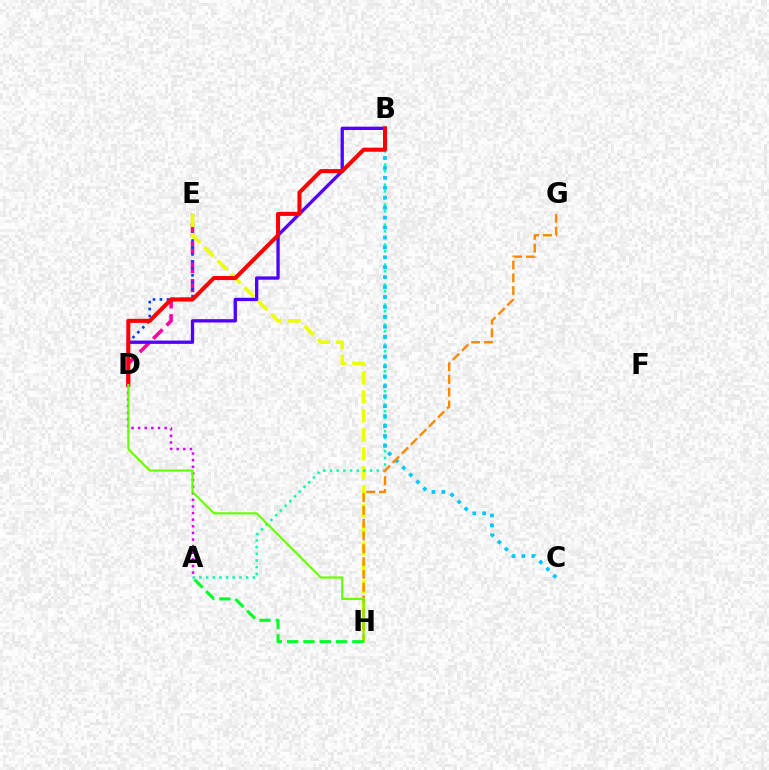{('D', 'E'): [{'color': '#ff00a0', 'line_style': 'dashed', 'thickness': 2.56}, {'color': '#003fff', 'line_style': 'dotted', 'thickness': 1.89}], ('E', 'H'): [{'color': '#eeff00', 'line_style': 'dashed', 'thickness': 2.58}], ('A', 'D'): [{'color': '#d600ff', 'line_style': 'dotted', 'thickness': 1.8}], ('A', 'B'): [{'color': '#00ffaf', 'line_style': 'dotted', 'thickness': 1.81}], ('B', 'C'): [{'color': '#00c7ff', 'line_style': 'dotted', 'thickness': 2.7}], ('G', 'H'): [{'color': '#ff8800', 'line_style': 'dashed', 'thickness': 1.74}], ('B', 'D'): [{'color': '#4f00ff', 'line_style': 'solid', 'thickness': 2.39}, {'color': '#ff0000', 'line_style': 'solid', 'thickness': 2.91}], ('D', 'H'): [{'color': '#66ff00', 'line_style': 'solid', 'thickness': 1.56}], ('A', 'H'): [{'color': '#00ff27', 'line_style': 'dashed', 'thickness': 2.22}]}